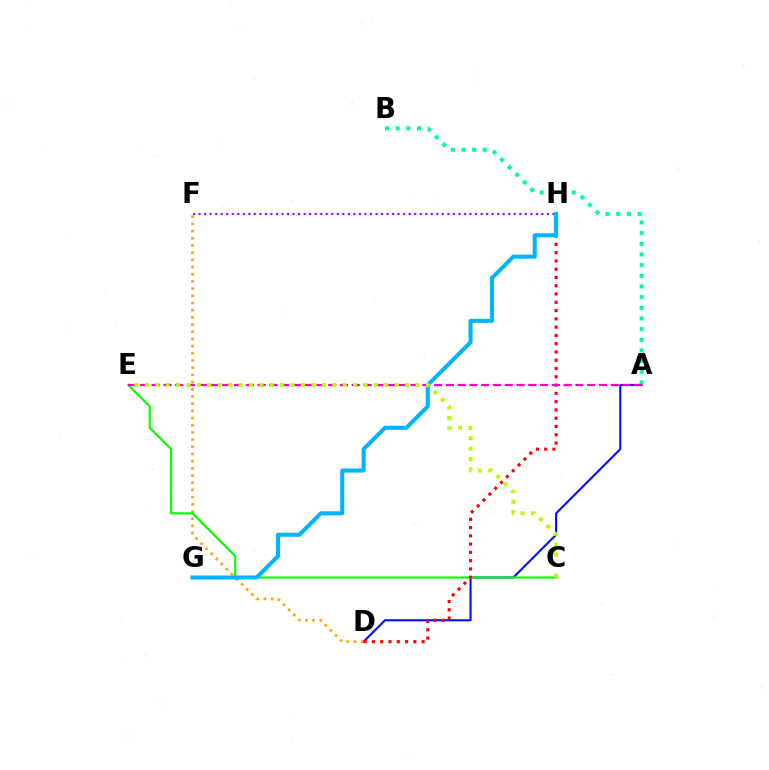{('A', 'D'): [{'color': '#0010ff', 'line_style': 'solid', 'thickness': 1.52}], ('D', 'F'): [{'color': '#ffa500', 'line_style': 'dotted', 'thickness': 1.95}], ('F', 'H'): [{'color': '#9b00ff', 'line_style': 'dotted', 'thickness': 1.5}], ('C', 'E'): [{'color': '#08ff00', 'line_style': 'solid', 'thickness': 1.58}, {'color': '#b3ff00', 'line_style': 'dotted', 'thickness': 2.83}], ('A', 'B'): [{'color': '#00ff9d', 'line_style': 'dotted', 'thickness': 2.9}], ('D', 'H'): [{'color': '#ff0000', 'line_style': 'dotted', 'thickness': 2.25}], ('A', 'E'): [{'color': '#ff00bd', 'line_style': 'dashed', 'thickness': 1.6}], ('G', 'H'): [{'color': '#00b5ff', 'line_style': 'solid', 'thickness': 2.93}]}